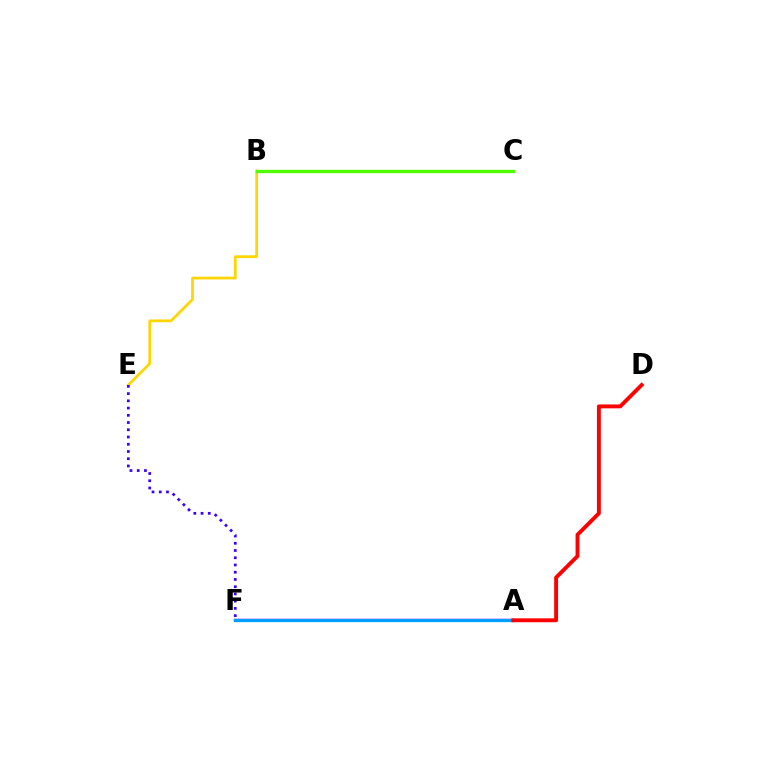{('B', 'E'): [{'color': '#ffd500', 'line_style': 'solid', 'thickness': 1.96}], ('A', 'F'): [{'color': '#00ff86', 'line_style': 'dotted', 'thickness': 1.83}, {'color': '#ff00ed', 'line_style': 'solid', 'thickness': 1.76}, {'color': '#009eff', 'line_style': 'solid', 'thickness': 2.35}], ('B', 'C'): [{'color': '#4fff00', 'line_style': 'solid', 'thickness': 2.39}], ('A', 'D'): [{'color': '#ff0000', 'line_style': 'solid', 'thickness': 2.79}], ('E', 'F'): [{'color': '#3700ff', 'line_style': 'dotted', 'thickness': 1.97}]}